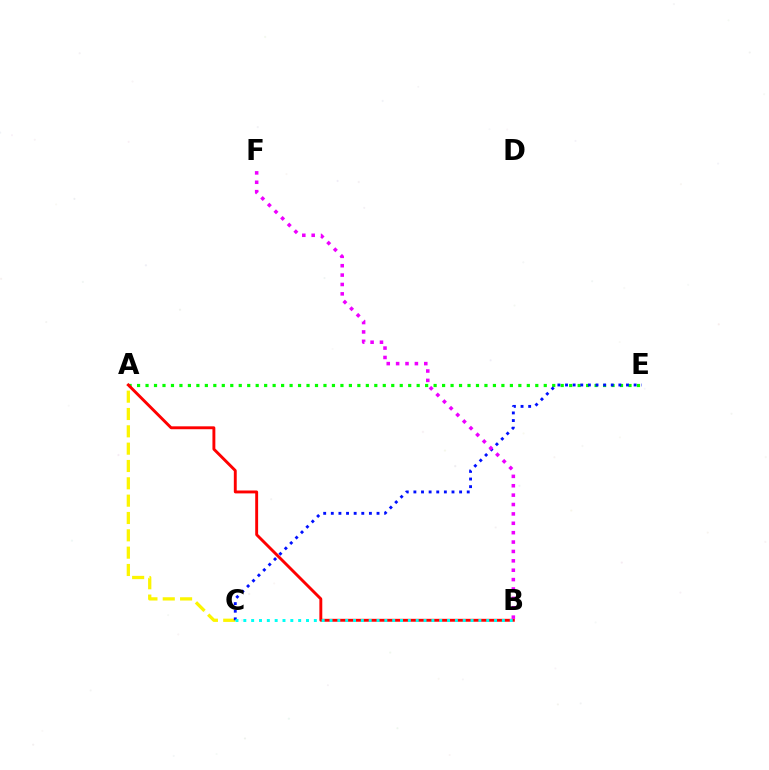{('A', 'E'): [{'color': '#08ff00', 'line_style': 'dotted', 'thickness': 2.3}], ('A', 'C'): [{'color': '#fcf500', 'line_style': 'dashed', 'thickness': 2.35}], ('A', 'B'): [{'color': '#ff0000', 'line_style': 'solid', 'thickness': 2.09}], ('C', 'E'): [{'color': '#0010ff', 'line_style': 'dotted', 'thickness': 2.07}], ('B', 'C'): [{'color': '#00fff6', 'line_style': 'dotted', 'thickness': 2.13}], ('B', 'F'): [{'color': '#ee00ff', 'line_style': 'dotted', 'thickness': 2.55}]}